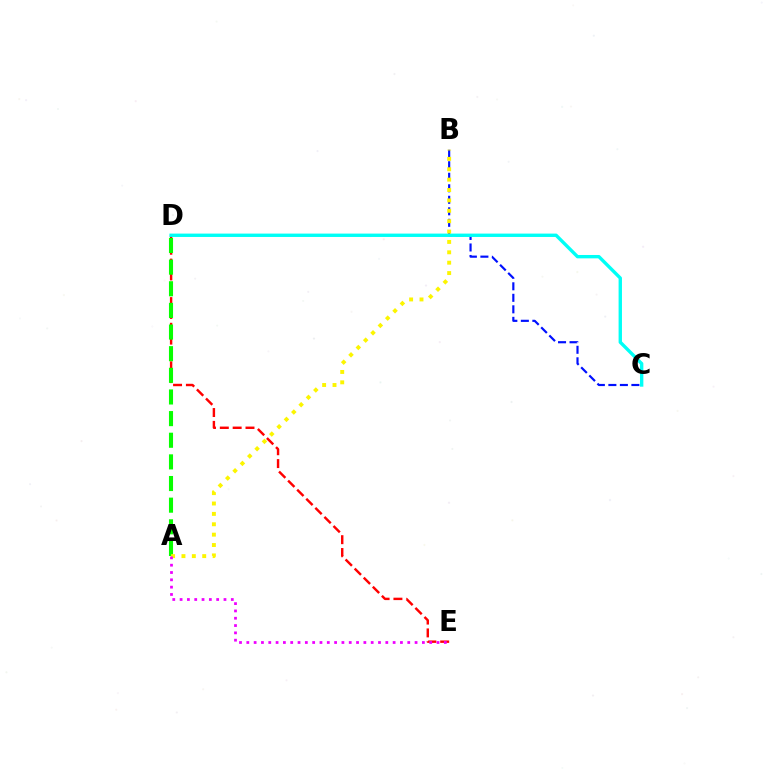{('B', 'C'): [{'color': '#0010ff', 'line_style': 'dashed', 'thickness': 1.56}], ('D', 'E'): [{'color': '#ff0000', 'line_style': 'dashed', 'thickness': 1.74}], ('C', 'D'): [{'color': '#00fff6', 'line_style': 'solid', 'thickness': 2.43}], ('A', 'D'): [{'color': '#08ff00', 'line_style': 'dashed', 'thickness': 2.94}], ('A', 'B'): [{'color': '#fcf500', 'line_style': 'dotted', 'thickness': 2.82}], ('A', 'E'): [{'color': '#ee00ff', 'line_style': 'dotted', 'thickness': 1.99}]}